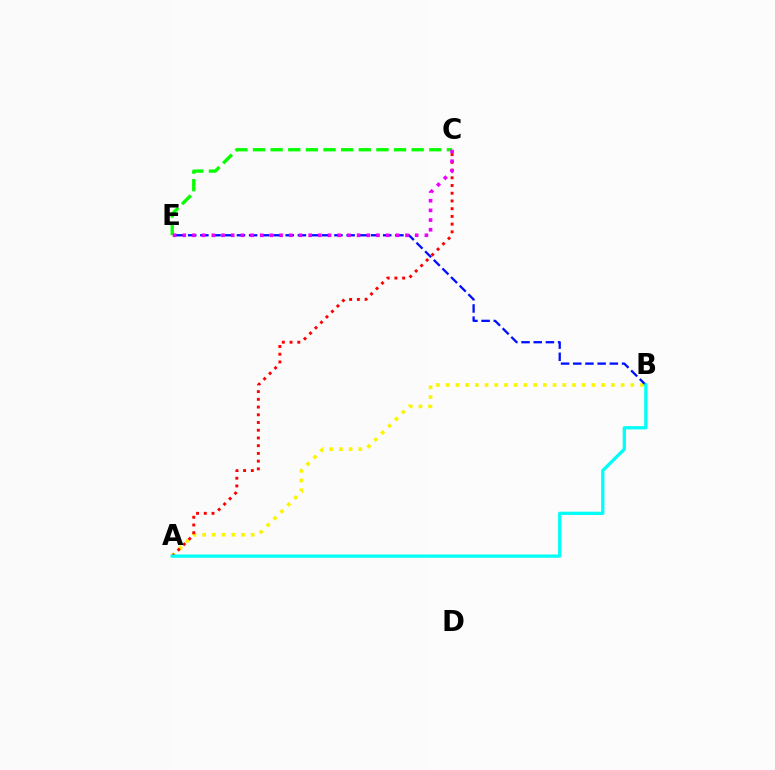{('A', 'B'): [{'color': '#fcf500', 'line_style': 'dotted', 'thickness': 2.64}, {'color': '#00fff6', 'line_style': 'solid', 'thickness': 2.35}], ('B', 'E'): [{'color': '#0010ff', 'line_style': 'dashed', 'thickness': 1.66}], ('A', 'C'): [{'color': '#ff0000', 'line_style': 'dotted', 'thickness': 2.1}], ('C', 'E'): [{'color': '#08ff00', 'line_style': 'dashed', 'thickness': 2.4}, {'color': '#ee00ff', 'line_style': 'dotted', 'thickness': 2.63}]}